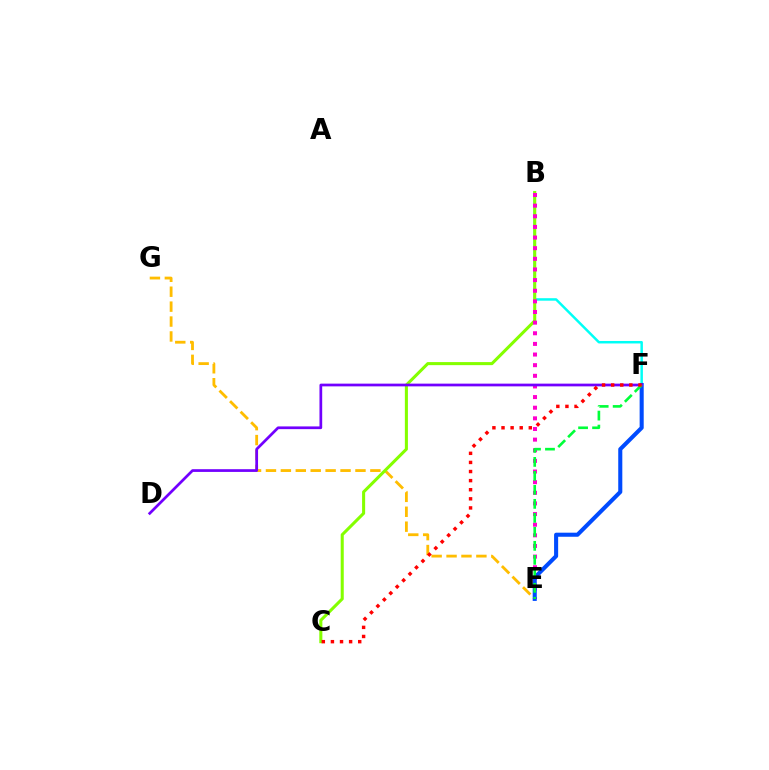{('B', 'F'): [{'color': '#00fff6', 'line_style': 'solid', 'thickness': 1.79}], ('E', 'G'): [{'color': '#ffbd00', 'line_style': 'dashed', 'thickness': 2.03}], ('B', 'C'): [{'color': '#84ff00', 'line_style': 'solid', 'thickness': 2.2}], ('B', 'E'): [{'color': '#ff00cf', 'line_style': 'dotted', 'thickness': 2.89}], ('E', 'F'): [{'color': '#004bff', 'line_style': 'solid', 'thickness': 2.93}, {'color': '#00ff39', 'line_style': 'dashed', 'thickness': 1.9}], ('D', 'F'): [{'color': '#7200ff', 'line_style': 'solid', 'thickness': 1.96}], ('C', 'F'): [{'color': '#ff0000', 'line_style': 'dotted', 'thickness': 2.47}]}